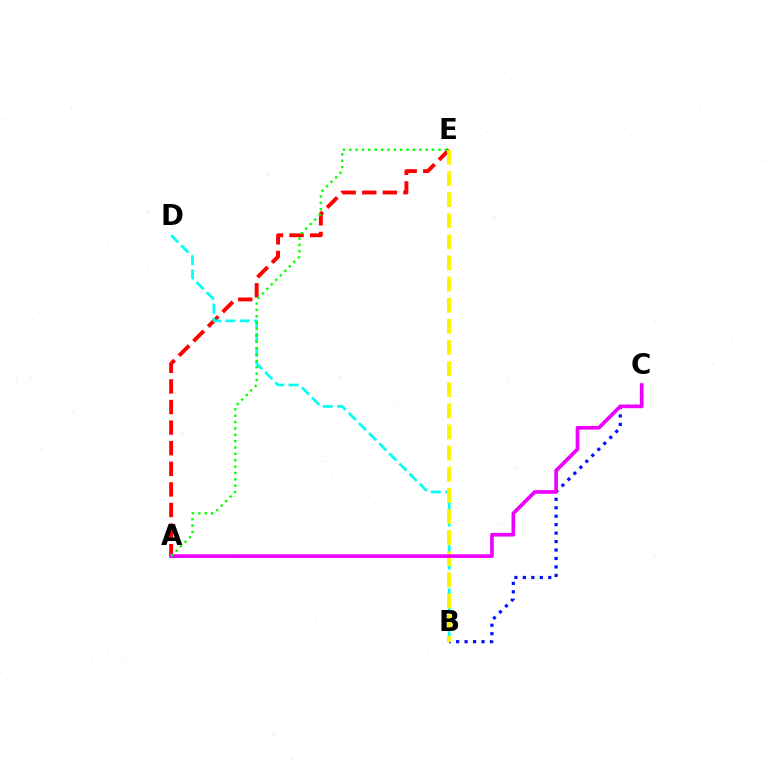{('A', 'E'): [{'color': '#ff0000', 'line_style': 'dashed', 'thickness': 2.8}, {'color': '#08ff00', 'line_style': 'dotted', 'thickness': 1.73}], ('B', 'C'): [{'color': '#0010ff', 'line_style': 'dotted', 'thickness': 2.3}], ('B', 'D'): [{'color': '#00fff6', 'line_style': 'dashed', 'thickness': 1.95}], ('B', 'E'): [{'color': '#fcf500', 'line_style': 'dashed', 'thickness': 2.87}], ('A', 'C'): [{'color': '#ee00ff', 'line_style': 'solid', 'thickness': 2.63}]}